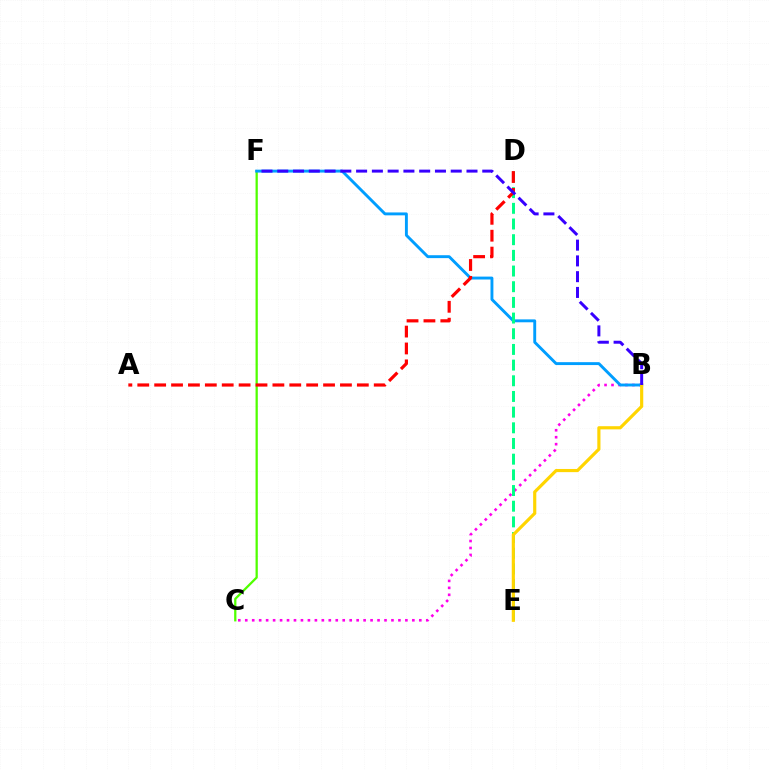{('B', 'C'): [{'color': '#ff00ed', 'line_style': 'dotted', 'thickness': 1.89}], ('C', 'F'): [{'color': '#4fff00', 'line_style': 'solid', 'thickness': 1.63}], ('B', 'F'): [{'color': '#009eff', 'line_style': 'solid', 'thickness': 2.09}, {'color': '#3700ff', 'line_style': 'dashed', 'thickness': 2.14}], ('D', 'E'): [{'color': '#00ff86', 'line_style': 'dashed', 'thickness': 2.13}], ('A', 'D'): [{'color': '#ff0000', 'line_style': 'dashed', 'thickness': 2.29}], ('B', 'E'): [{'color': '#ffd500', 'line_style': 'solid', 'thickness': 2.28}]}